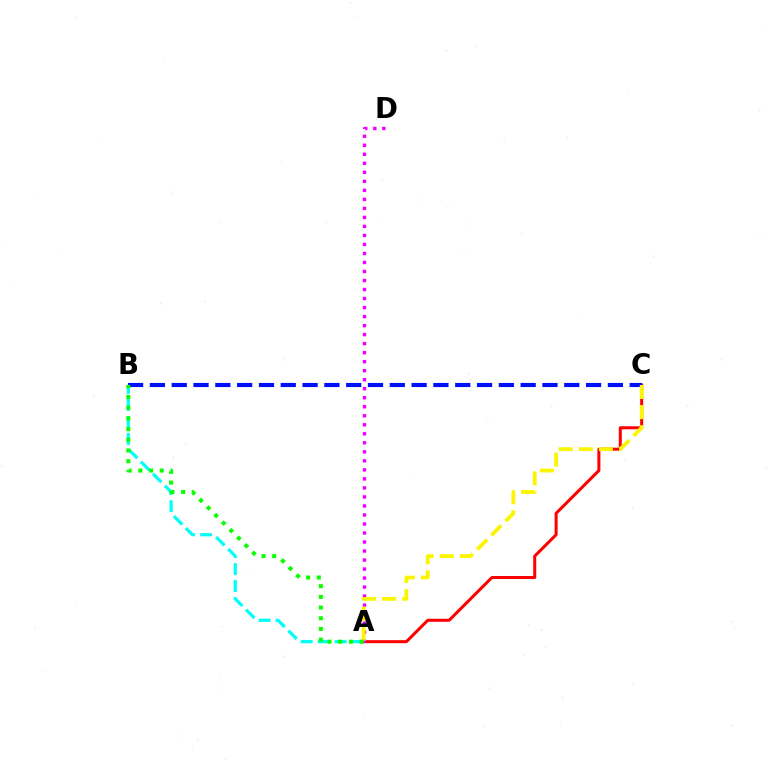{('A', 'B'): [{'color': '#00fff6', 'line_style': 'dashed', 'thickness': 2.31}, {'color': '#08ff00', 'line_style': 'dotted', 'thickness': 2.91}], ('A', 'C'): [{'color': '#ff0000', 'line_style': 'solid', 'thickness': 2.18}, {'color': '#fcf500', 'line_style': 'dashed', 'thickness': 2.73}], ('A', 'D'): [{'color': '#ee00ff', 'line_style': 'dotted', 'thickness': 2.45}], ('B', 'C'): [{'color': '#0010ff', 'line_style': 'dashed', 'thickness': 2.96}]}